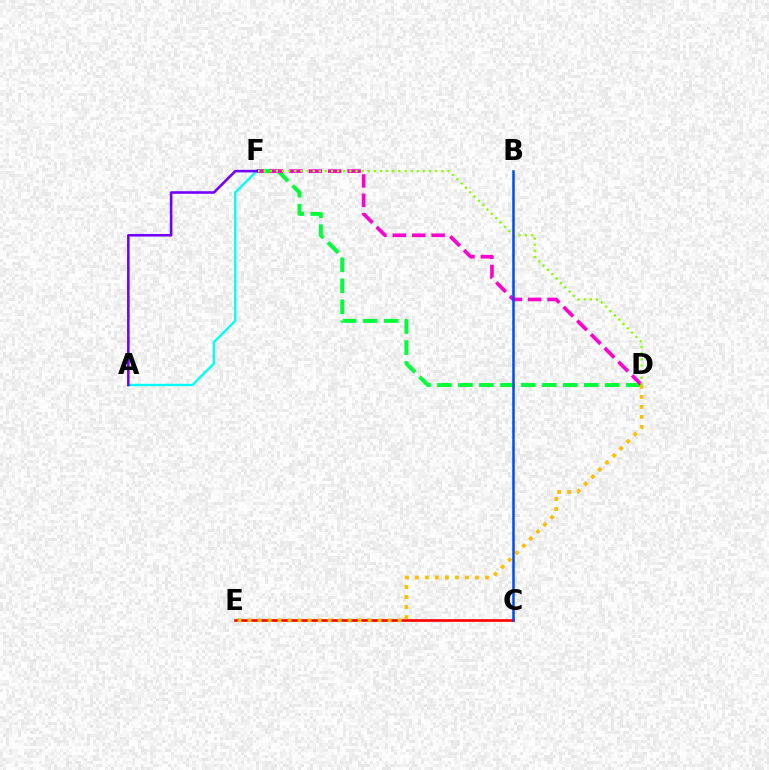{('D', 'F'): [{'color': '#00ff39', 'line_style': 'dashed', 'thickness': 2.85}, {'color': '#ff00cf', 'line_style': 'dashed', 'thickness': 2.63}, {'color': '#84ff00', 'line_style': 'dotted', 'thickness': 1.66}], ('A', 'F'): [{'color': '#00fff6', 'line_style': 'solid', 'thickness': 1.72}, {'color': '#7200ff', 'line_style': 'solid', 'thickness': 1.86}], ('C', 'E'): [{'color': '#ff0000', 'line_style': 'solid', 'thickness': 1.9}], ('D', 'E'): [{'color': '#ffbd00', 'line_style': 'dotted', 'thickness': 2.72}], ('B', 'C'): [{'color': '#004bff', 'line_style': 'solid', 'thickness': 1.82}]}